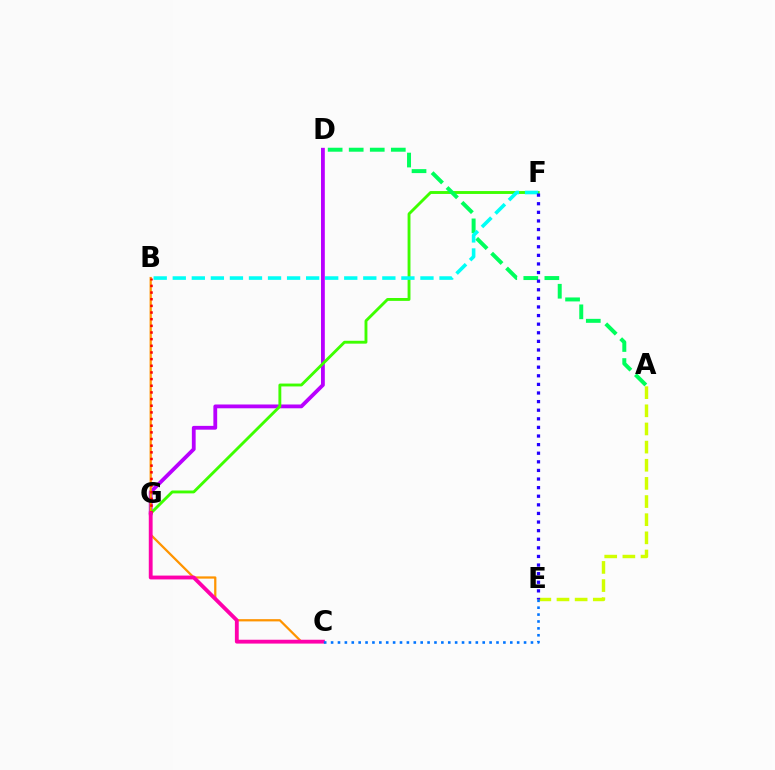{('A', 'E'): [{'color': '#d1ff00', 'line_style': 'dashed', 'thickness': 2.47}], ('D', 'G'): [{'color': '#b900ff', 'line_style': 'solid', 'thickness': 2.74}], ('B', 'C'): [{'color': '#ff9400', 'line_style': 'solid', 'thickness': 1.62}], ('F', 'G'): [{'color': '#3dff00', 'line_style': 'solid', 'thickness': 2.07}], ('B', 'G'): [{'color': '#ff0000', 'line_style': 'dotted', 'thickness': 1.81}], ('C', 'G'): [{'color': '#ff00ac', 'line_style': 'solid', 'thickness': 2.77}], ('C', 'E'): [{'color': '#0074ff', 'line_style': 'dotted', 'thickness': 1.87}], ('A', 'D'): [{'color': '#00ff5c', 'line_style': 'dashed', 'thickness': 2.86}], ('B', 'F'): [{'color': '#00fff6', 'line_style': 'dashed', 'thickness': 2.59}], ('E', 'F'): [{'color': '#2500ff', 'line_style': 'dotted', 'thickness': 2.34}]}